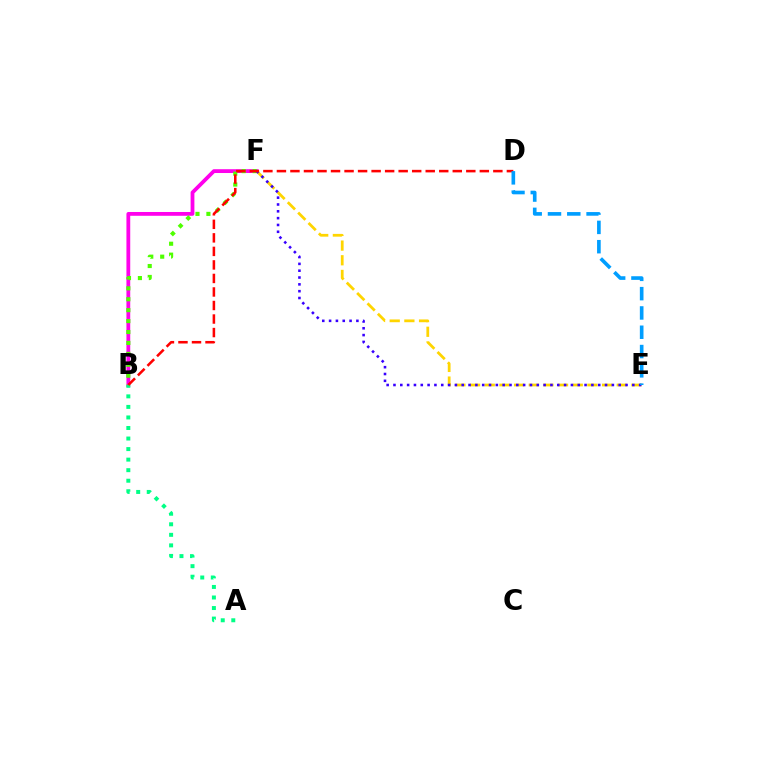{('B', 'F'): [{'color': '#ff00ed', 'line_style': 'solid', 'thickness': 2.73}, {'color': '#4fff00', 'line_style': 'dotted', 'thickness': 2.97}], ('E', 'F'): [{'color': '#ffd500', 'line_style': 'dashed', 'thickness': 1.99}, {'color': '#3700ff', 'line_style': 'dotted', 'thickness': 1.85}], ('A', 'B'): [{'color': '#00ff86', 'line_style': 'dotted', 'thickness': 2.86}], ('B', 'D'): [{'color': '#ff0000', 'line_style': 'dashed', 'thickness': 1.84}], ('D', 'E'): [{'color': '#009eff', 'line_style': 'dashed', 'thickness': 2.62}]}